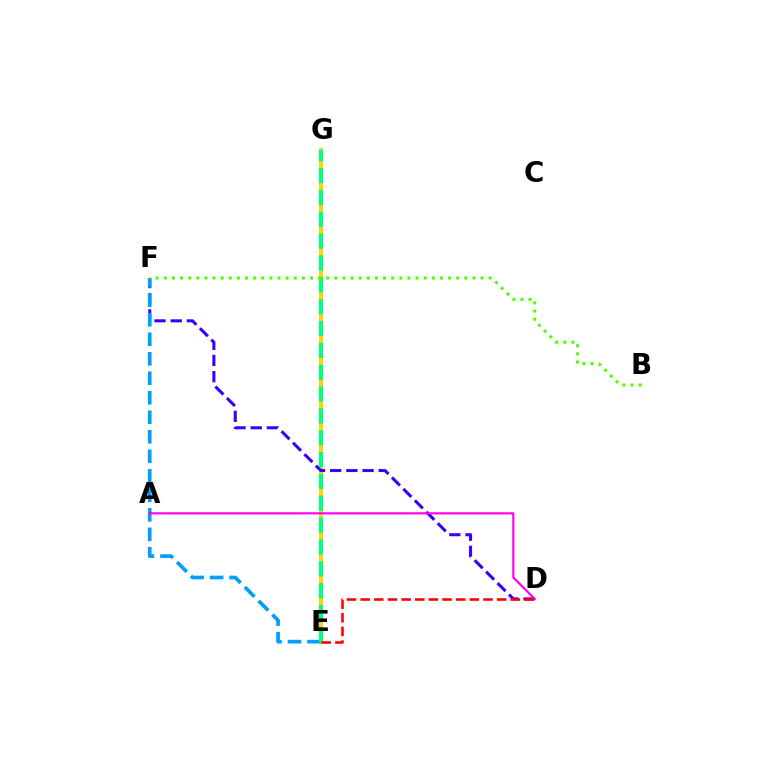{('E', 'G'): [{'color': '#ffd500', 'line_style': 'solid', 'thickness': 2.94}, {'color': '#00ff86', 'line_style': 'dashed', 'thickness': 2.97}], ('D', 'F'): [{'color': '#3700ff', 'line_style': 'dashed', 'thickness': 2.2}], ('E', 'F'): [{'color': '#009eff', 'line_style': 'dashed', 'thickness': 2.65}], ('A', 'D'): [{'color': '#ff00ed', 'line_style': 'solid', 'thickness': 1.56}], ('B', 'F'): [{'color': '#4fff00', 'line_style': 'dotted', 'thickness': 2.21}], ('D', 'E'): [{'color': '#ff0000', 'line_style': 'dashed', 'thickness': 1.85}]}